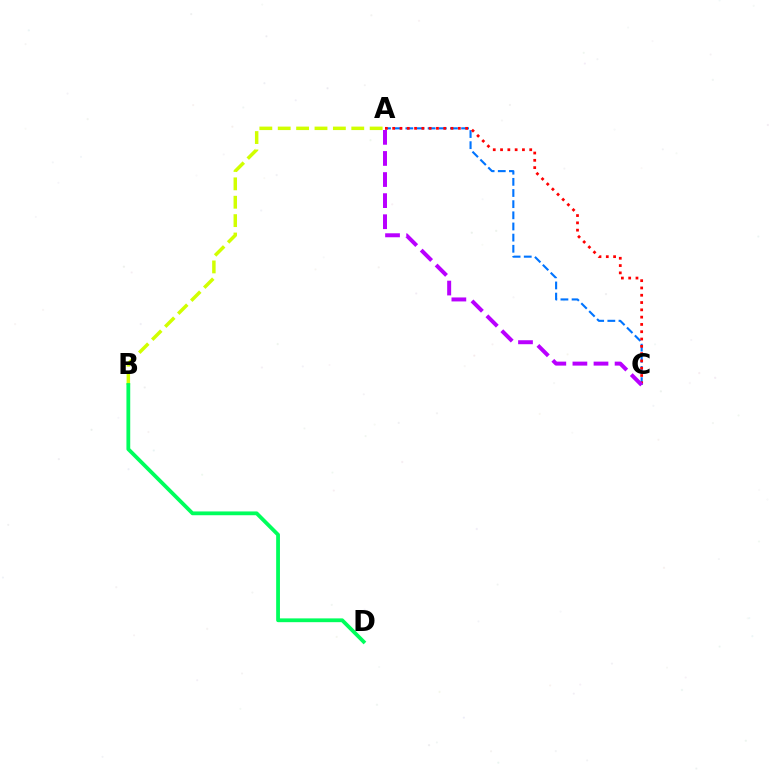{('A', 'B'): [{'color': '#d1ff00', 'line_style': 'dashed', 'thickness': 2.5}], ('A', 'C'): [{'color': '#0074ff', 'line_style': 'dashed', 'thickness': 1.52}, {'color': '#ff0000', 'line_style': 'dotted', 'thickness': 1.98}, {'color': '#b900ff', 'line_style': 'dashed', 'thickness': 2.86}], ('B', 'D'): [{'color': '#00ff5c', 'line_style': 'solid', 'thickness': 2.73}]}